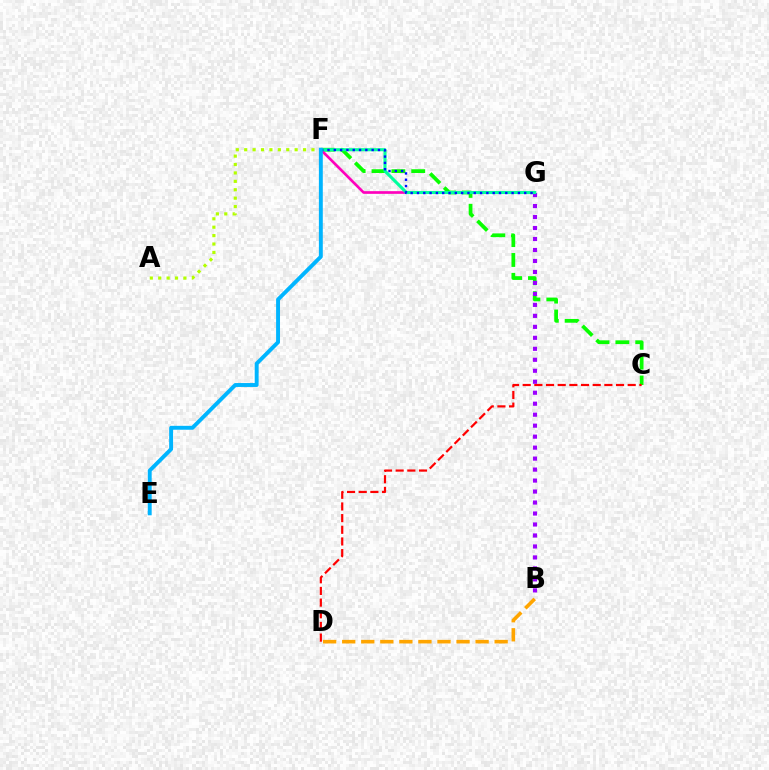{('C', 'F'): [{'color': '#08ff00', 'line_style': 'dashed', 'thickness': 2.7}], ('F', 'G'): [{'color': '#ff00bd', 'line_style': 'solid', 'thickness': 1.93}, {'color': '#00ff9d', 'line_style': 'solid', 'thickness': 2.22}, {'color': '#0010ff', 'line_style': 'dotted', 'thickness': 1.71}], ('A', 'F'): [{'color': '#b3ff00', 'line_style': 'dotted', 'thickness': 2.28}], ('C', 'D'): [{'color': '#ff0000', 'line_style': 'dashed', 'thickness': 1.58}], ('B', 'G'): [{'color': '#9b00ff', 'line_style': 'dotted', 'thickness': 2.98}], ('E', 'F'): [{'color': '#00b5ff', 'line_style': 'solid', 'thickness': 2.82}], ('B', 'D'): [{'color': '#ffa500', 'line_style': 'dashed', 'thickness': 2.59}]}